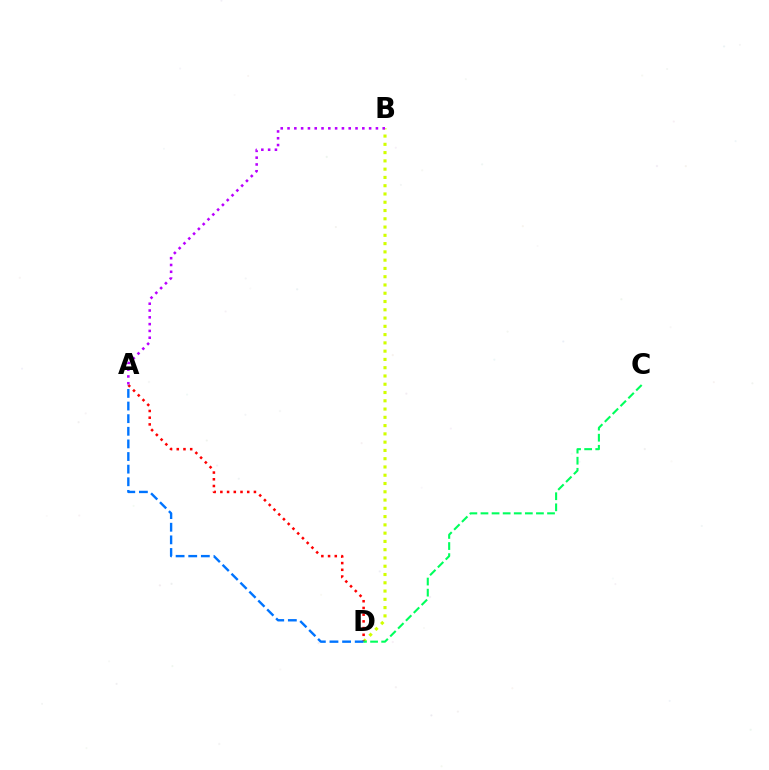{('B', 'D'): [{'color': '#d1ff00', 'line_style': 'dotted', 'thickness': 2.25}], ('A', 'D'): [{'color': '#ff0000', 'line_style': 'dotted', 'thickness': 1.82}, {'color': '#0074ff', 'line_style': 'dashed', 'thickness': 1.71}], ('A', 'B'): [{'color': '#b900ff', 'line_style': 'dotted', 'thickness': 1.85}], ('C', 'D'): [{'color': '#00ff5c', 'line_style': 'dashed', 'thickness': 1.51}]}